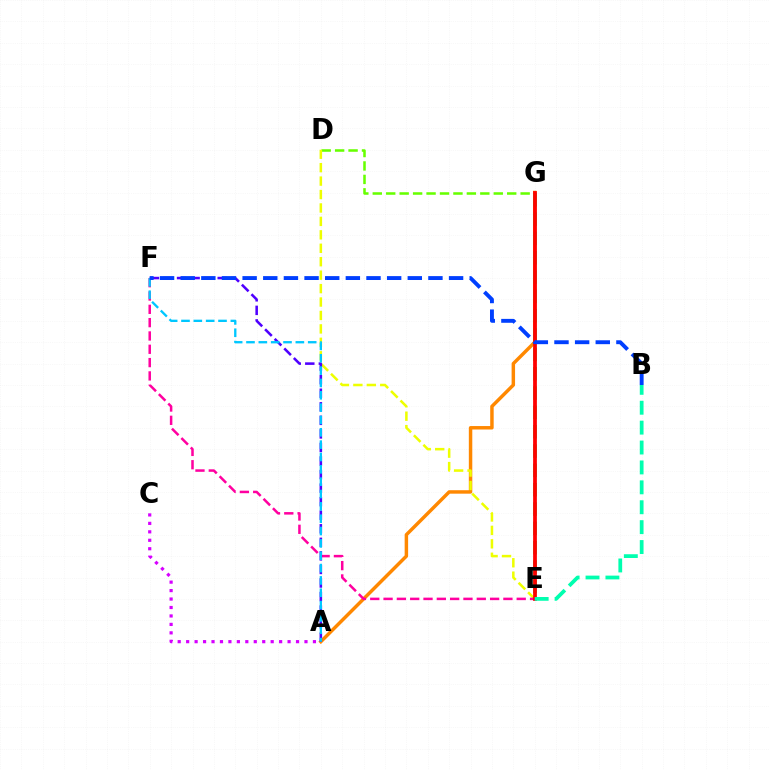{('A', 'C'): [{'color': '#d600ff', 'line_style': 'dotted', 'thickness': 2.3}], ('A', 'G'): [{'color': '#ff8800', 'line_style': 'solid', 'thickness': 2.49}], ('E', 'G'): [{'color': '#00ff27', 'line_style': 'dashed', 'thickness': 2.63}, {'color': '#ff0000', 'line_style': 'solid', 'thickness': 2.7}], ('D', 'G'): [{'color': '#66ff00', 'line_style': 'dashed', 'thickness': 1.83}], ('D', 'E'): [{'color': '#eeff00', 'line_style': 'dashed', 'thickness': 1.83}], ('E', 'F'): [{'color': '#ff00a0', 'line_style': 'dashed', 'thickness': 1.81}], ('A', 'F'): [{'color': '#4f00ff', 'line_style': 'dashed', 'thickness': 1.84}, {'color': '#00c7ff', 'line_style': 'dashed', 'thickness': 1.68}], ('B', 'E'): [{'color': '#00ffaf', 'line_style': 'dashed', 'thickness': 2.7}], ('B', 'F'): [{'color': '#003fff', 'line_style': 'dashed', 'thickness': 2.8}]}